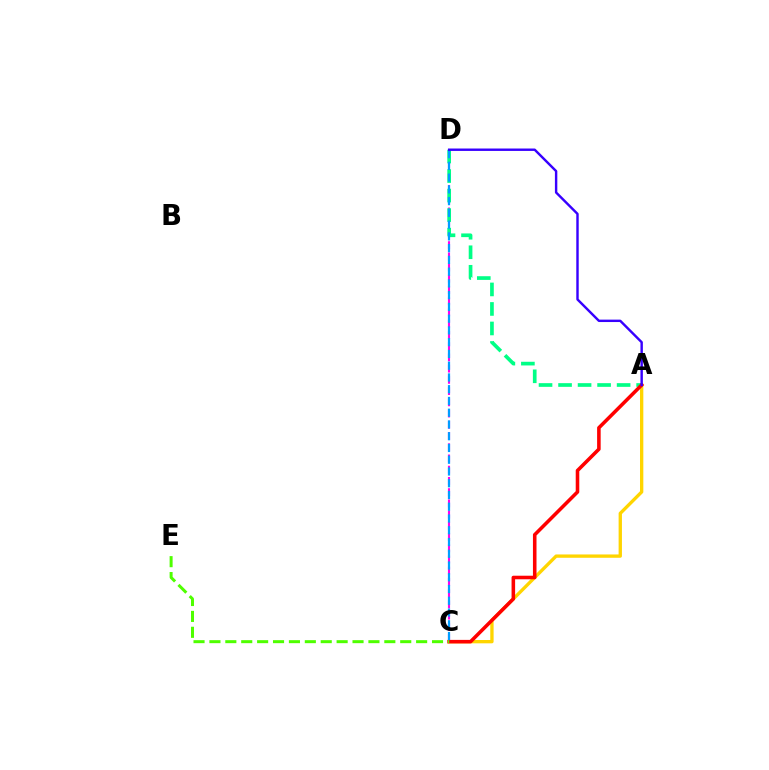{('C', 'D'): [{'color': '#ff00ed', 'line_style': 'dashed', 'thickness': 1.53}, {'color': '#009eff', 'line_style': 'dashed', 'thickness': 1.6}], ('A', 'C'): [{'color': '#ffd500', 'line_style': 'solid', 'thickness': 2.39}, {'color': '#ff0000', 'line_style': 'solid', 'thickness': 2.56}], ('A', 'D'): [{'color': '#00ff86', 'line_style': 'dashed', 'thickness': 2.65}, {'color': '#3700ff', 'line_style': 'solid', 'thickness': 1.74}], ('C', 'E'): [{'color': '#4fff00', 'line_style': 'dashed', 'thickness': 2.16}]}